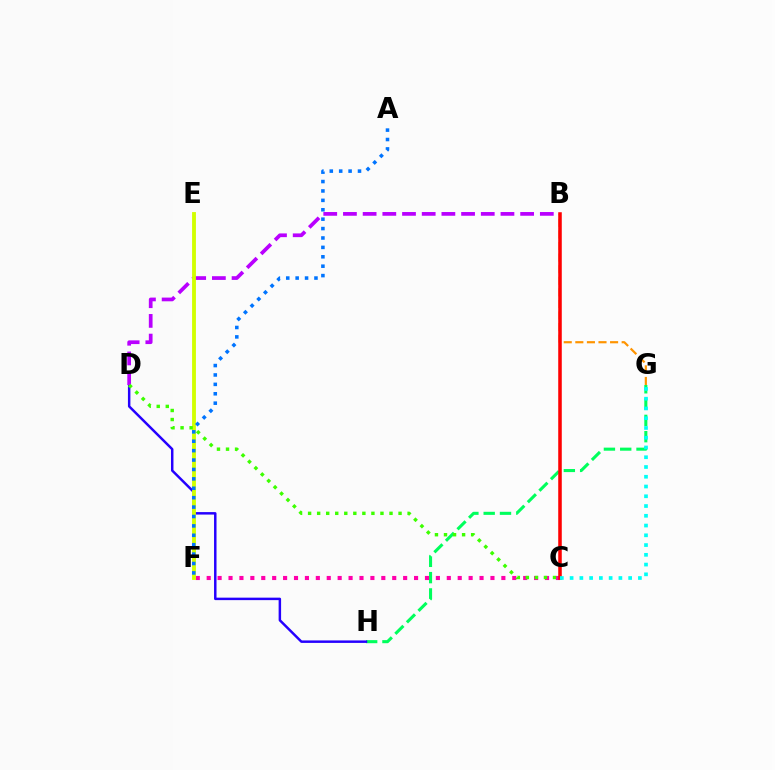{('B', 'G'): [{'color': '#ff9400', 'line_style': 'dashed', 'thickness': 1.57}], ('G', 'H'): [{'color': '#00ff5c', 'line_style': 'dashed', 'thickness': 2.21}], ('C', 'F'): [{'color': '#ff00ac', 'line_style': 'dotted', 'thickness': 2.97}], ('D', 'H'): [{'color': '#2500ff', 'line_style': 'solid', 'thickness': 1.78}], ('B', 'D'): [{'color': '#b900ff', 'line_style': 'dashed', 'thickness': 2.67}], ('B', 'C'): [{'color': '#ff0000', 'line_style': 'solid', 'thickness': 2.55}], ('E', 'F'): [{'color': '#d1ff00', 'line_style': 'solid', 'thickness': 2.77}], ('A', 'F'): [{'color': '#0074ff', 'line_style': 'dotted', 'thickness': 2.56}], ('C', 'G'): [{'color': '#00fff6', 'line_style': 'dotted', 'thickness': 2.65}], ('C', 'D'): [{'color': '#3dff00', 'line_style': 'dotted', 'thickness': 2.46}]}